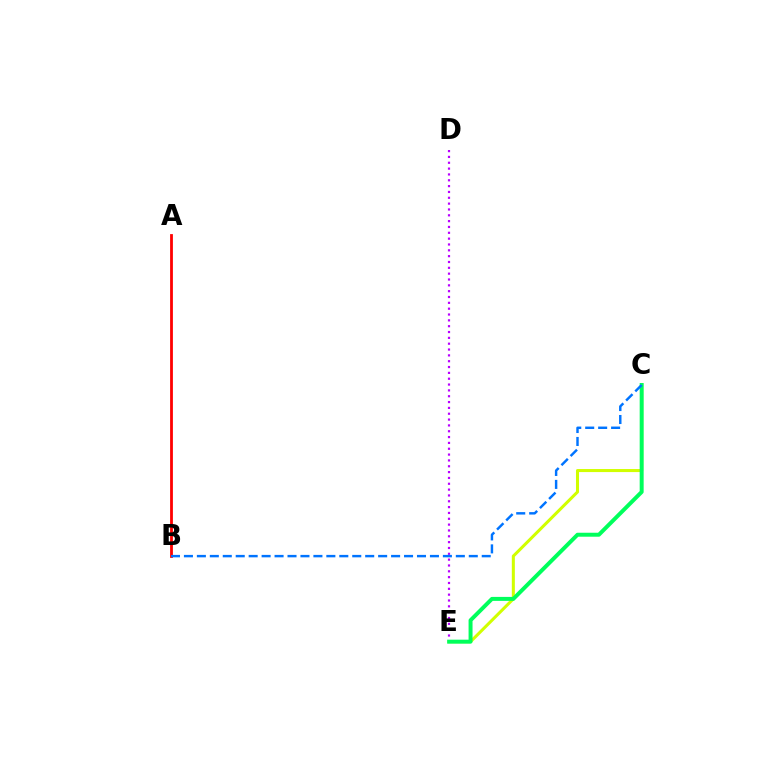{('C', 'E'): [{'color': '#d1ff00', 'line_style': 'solid', 'thickness': 2.19}, {'color': '#00ff5c', 'line_style': 'solid', 'thickness': 2.86}], ('A', 'B'): [{'color': '#ff0000', 'line_style': 'solid', 'thickness': 2.01}], ('D', 'E'): [{'color': '#b900ff', 'line_style': 'dotted', 'thickness': 1.59}], ('B', 'C'): [{'color': '#0074ff', 'line_style': 'dashed', 'thickness': 1.76}]}